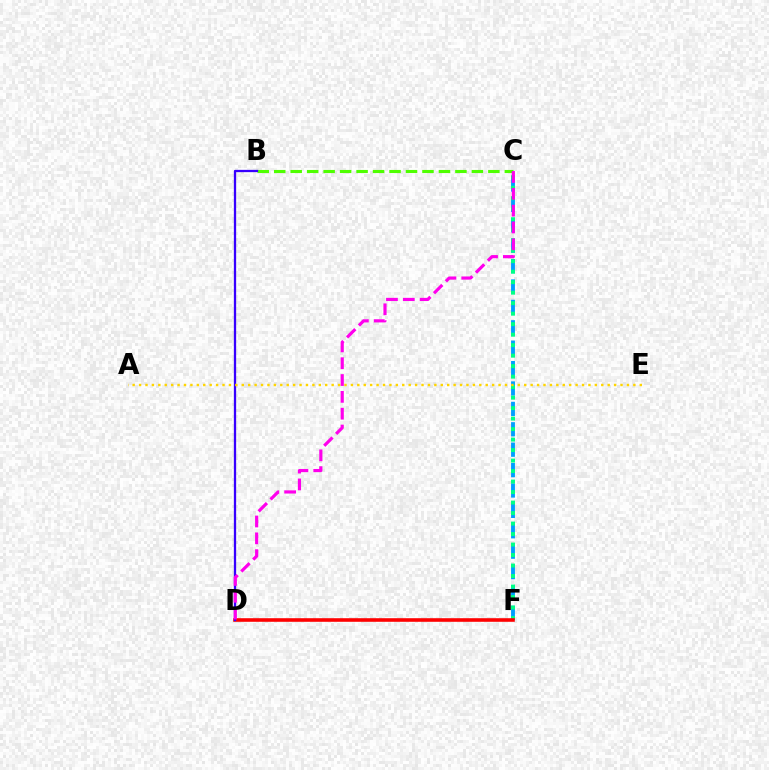{('C', 'F'): [{'color': '#009eff', 'line_style': 'dashed', 'thickness': 2.77}, {'color': '#00ff86', 'line_style': 'dotted', 'thickness': 2.85}], ('D', 'F'): [{'color': '#ff0000', 'line_style': 'solid', 'thickness': 2.59}], ('B', 'C'): [{'color': '#4fff00', 'line_style': 'dashed', 'thickness': 2.24}], ('B', 'D'): [{'color': '#3700ff', 'line_style': 'solid', 'thickness': 1.65}], ('A', 'E'): [{'color': '#ffd500', 'line_style': 'dotted', 'thickness': 1.74}], ('C', 'D'): [{'color': '#ff00ed', 'line_style': 'dashed', 'thickness': 2.29}]}